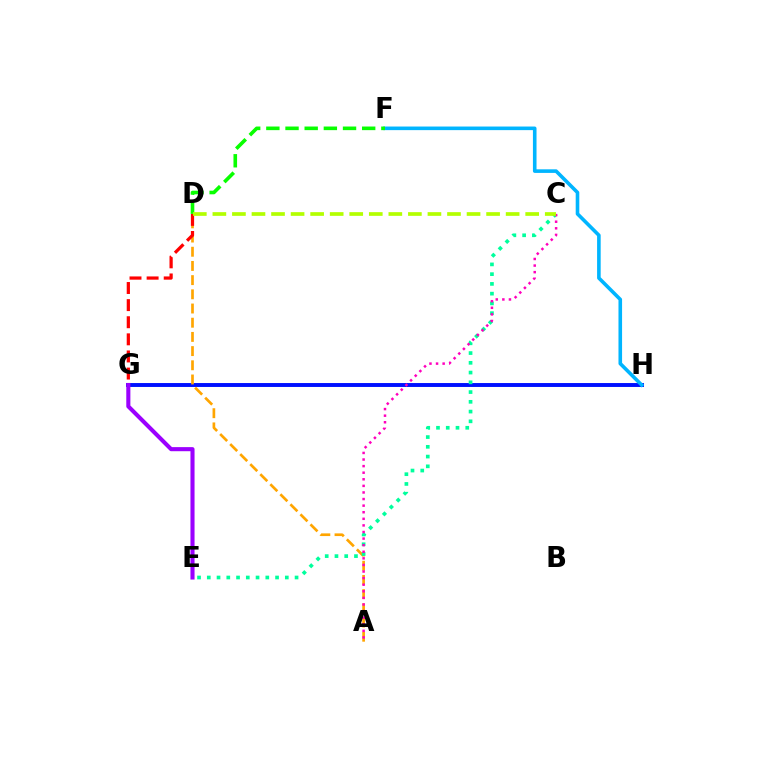{('G', 'H'): [{'color': '#0010ff', 'line_style': 'solid', 'thickness': 2.82}], ('A', 'D'): [{'color': '#ffa500', 'line_style': 'dashed', 'thickness': 1.93}], ('F', 'H'): [{'color': '#00b5ff', 'line_style': 'solid', 'thickness': 2.59}], ('D', 'G'): [{'color': '#ff0000', 'line_style': 'dashed', 'thickness': 2.32}], ('C', 'E'): [{'color': '#00ff9d', 'line_style': 'dotted', 'thickness': 2.65}], ('A', 'C'): [{'color': '#ff00bd', 'line_style': 'dotted', 'thickness': 1.79}], ('D', 'F'): [{'color': '#08ff00', 'line_style': 'dashed', 'thickness': 2.6}], ('C', 'D'): [{'color': '#b3ff00', 'line_style': 'dashed', 'thickness': 2.66}], ('E', 'G'): [{'color': '#9b00ff', 'line_style': 'solid', 'thickness': 2.95}]}